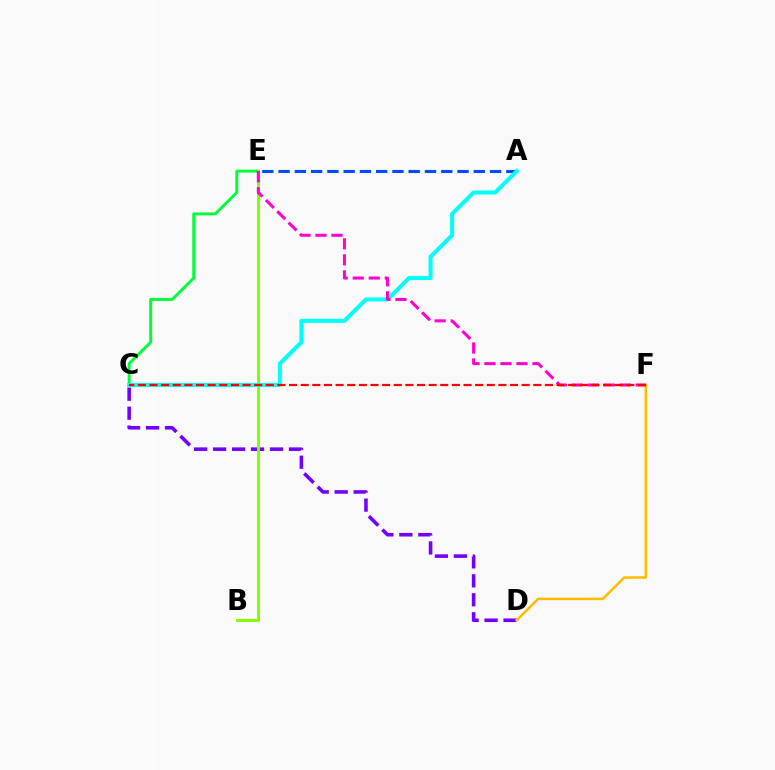{('C', 'D'): [{'color': '#7200ff', 'line_style': 'dashed', 'thickness': 2.58}], ('D', 'F'): [{'color': '#ffbd00', 'line_style': 'solid', 'thickness': 1.82}], ('A', 'E'): [{'color': '#004bff', 'line_style': 'dashed', 'thickness': 2.21}], ('C', 'E'): [{'color': '#00ff39', 'line_style': 'solid', 'thickness': 2.12}], ('B', 'E'): [{'color': '#84ff00', 'line_style': 'solid', 'thickness': 2.14}], ('A', 'C'): [{'color': '#00fff6', 'line_style': 'solid', 'thickness': 2.9}], ('E', 'F'): [{'color': '#ff00cf', 'line_style': 'dashed', 'thickness': 2.18}], ('C', 'F'): [{'color': '#ff0000', 'line_style': 'dashed', 'thickness': 1.58}]}